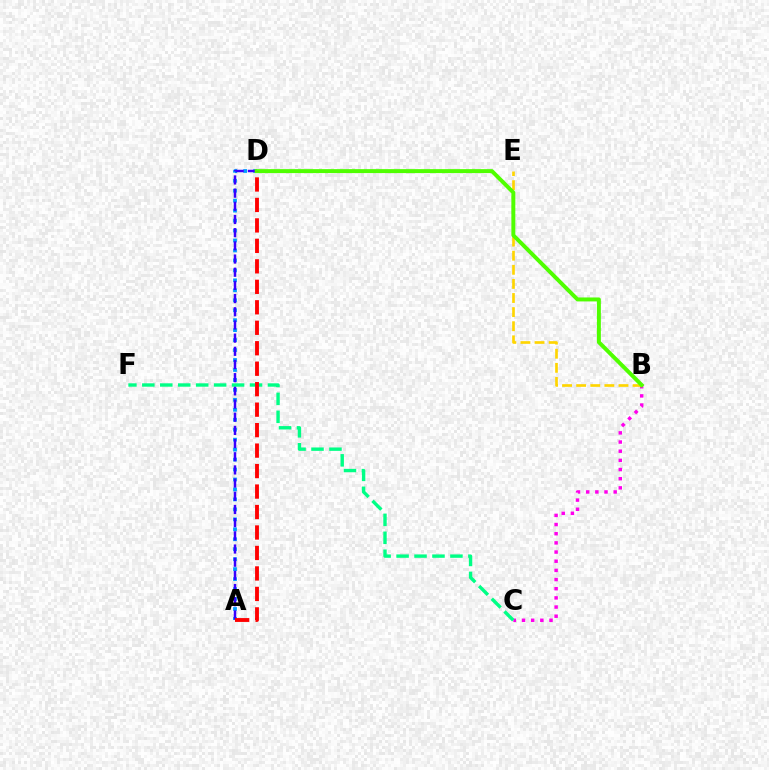{('A', 'D'): [{'color': '#009eff', 'line_style': 'dotted', 'thickness': 2.71}, {'color': '#3700ff', 'line_style': 'dashed', 'thickness': 1.79}, {'color': '#ff0000', 'line_style': 'dashed', 'thickness': 2.78}], ('B', 'C'): [{'color': '#ff00ed', 'line_style': 'dotted', 'thickness': 2.49}], ('B', 'E'): [{'color': '#ffd500', 'line_style': 'dashed', 'thickness': 1.92}], ('B', 'D'): [{'color': '#4fff00', 'line_style': 'solid', 'thickness': 2.85}], ('C', 'F'): [{'color': '#00ff86', 'line_style': 'dashed', 'thickness': 2.44}]}